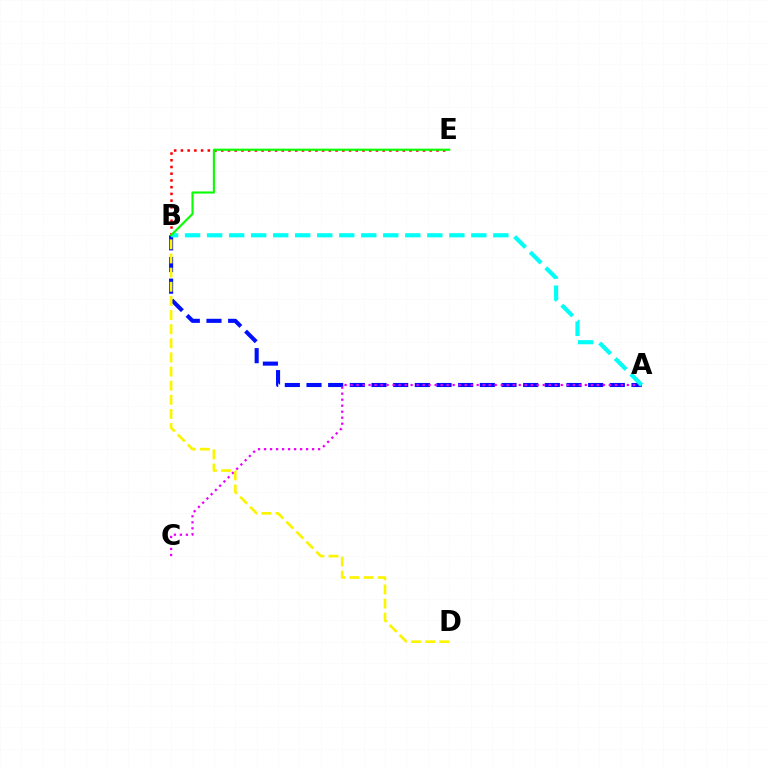{('B', 'E'): [{'color': '#ff0000', 'line_style': 'dotted', 'thickness': 1.83}, {'color': '#08ff00', 'line_style': 'solid', 'thickness': 1.53}], ('A', 'B'): [{'color': '#0010ff', 'line_style': 'dashed', 'thickness': 2.94}, {'color': '#00fff6', 'line_style': 'dashed', 'thickness': 2.99}], ('A', 'C'): [{'color': '#ee00ff', 'line_style': 'dotted', 'thickness': 1.63}], ('B', 'D'): [{'color': '#fcf500', 'line_style': 'dashed', 'thickness': 1.92}]}